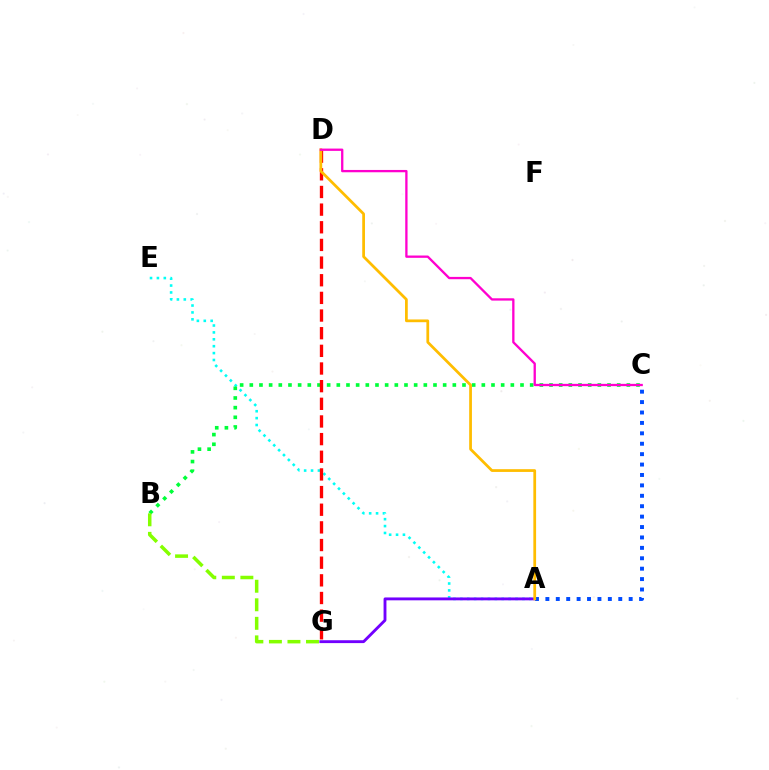{('A', 'E'): [{'color': '#00fff6', 'line_style': 'dotted', 'thickness': 1.87}], ('A', 'G'): [{'color': '#7200ff', 'line_style': 'solid', 'thickness': 2.06}], ('A', 'C'): [{'color': '#004bff', 'line_style': 'dotted', 'thickness': 2.83}], ('B', 'C'): [{'color': '#00ff39', 'line_style': 'dotted', 'thickness': 2.63}], ('D', 'G'): [{'color': '#ff0000', 'line_style': 'dashed', 'thickness': 2.4}], ('A', 'D'): [{'color': '#ffbd00', 'line_style': 'solid', 'thickness': 1.98}], ('B', 'G'): [{'color': '#84ff00', 'line_style': 'dashed', 'thickness': 2.52}], ('C', 'D'): [{'color': '#ff00cf', 'line_style': 'solid', 'thickness': 1.66}]}